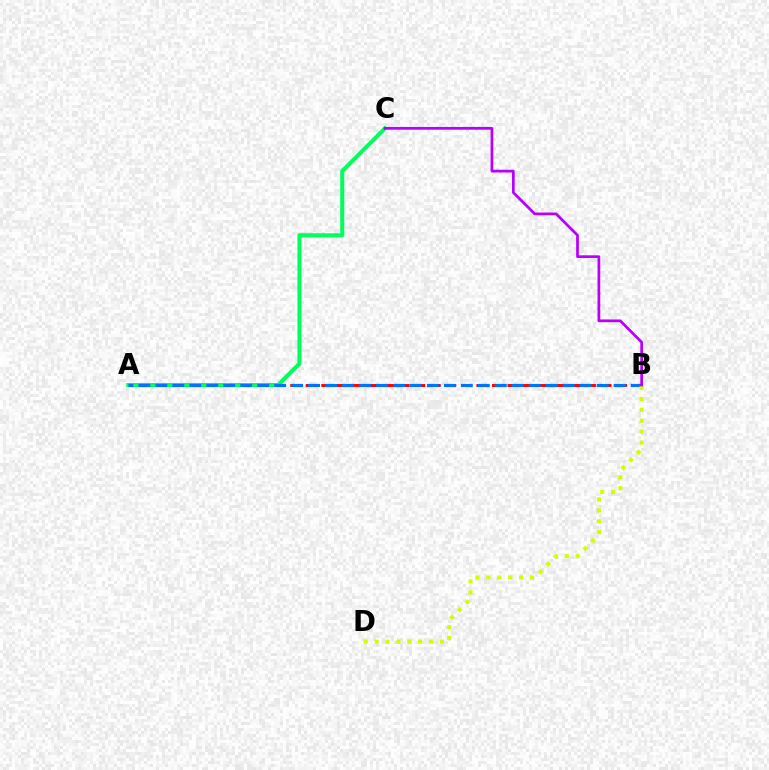{('A', 'B'): [{'color': '#ff0000', 'line_style': 'dashed', 'thickness': 2.11}, {'color': '#0074ff', 'line_style': 'dashed', 'thickness': 2.31}], ('A', 'C'): [{'color': '#00ff5c', 'line_style': 'solid', 'thickness': 2.88}], ('B', 'D'): [{'color': '#d1ff00', 'line_style': 'dotted', 'thickness': 2.96}], ('B', 'C'): [{'color': '#b900ff', 'line_style': 'solid', 'thickness': 1.98}]}